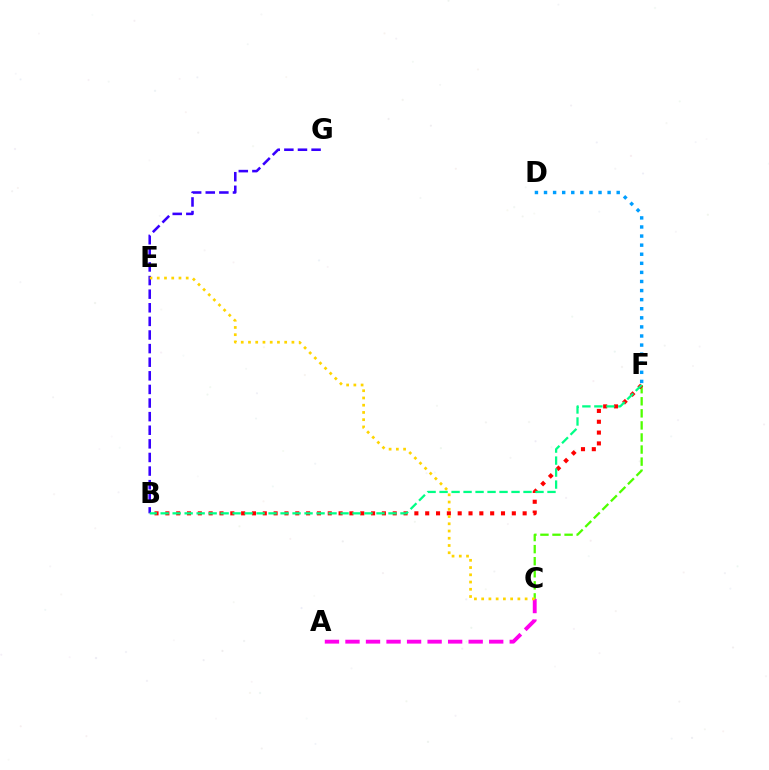{('C', 'F'): [{'color': '#4fff00', 'line_style': 'dashed', 'thickness': 1.64}], ('B', 'G'): [{'color': '#3700ff', 'line_style': 'dashed', 'thickness': 1.85}], ('A', 'C'): [{'color': '#ff00ed', 'line_style': 'dashed', 'thickness': 2.79}], ('D', 'F'): [{'color': '#009eff', 'line_style': 'dotted', 'thickness': 2.47}], ('B', 'F'): [{'color': '#ff0000', 'line_style': 'dotted', 'thickness': 2.94}, {'color': '#00ff86', 'line_style': 'dashed', 'thickness': 1.63}], ('C', 'E'): [{'color': '#ffd500', 'line_style': 'dotted', 'thickness': 1.97}]}